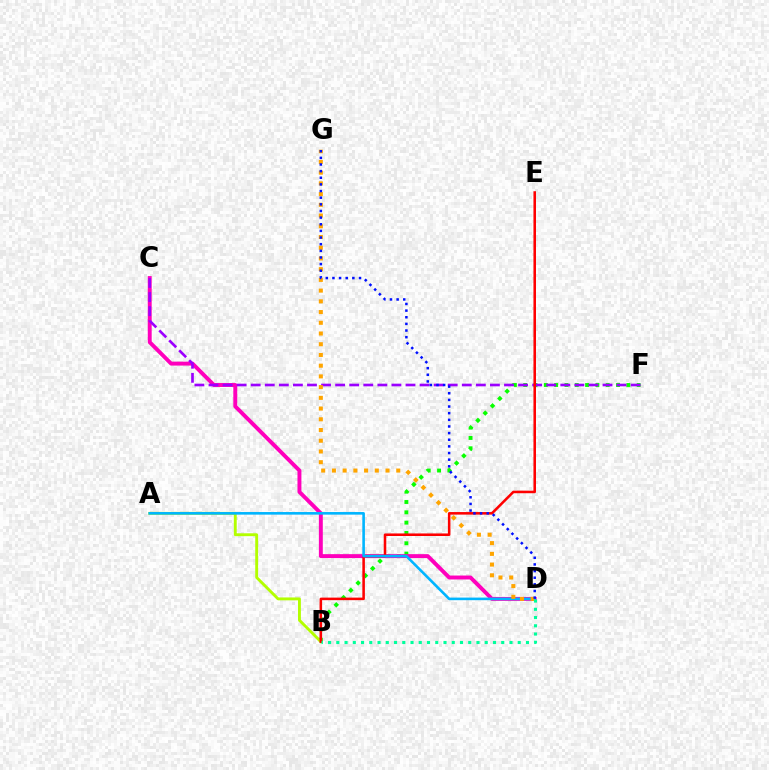{('B', 'F'): [{'color': '#08ff00', 'line_style': 'dotted', 'thickness': 2.8}], ('A', 'B'): [{'color': '#b3ff00', 'line_style': 'solid', 'thickness': 2.07}], ('C', 'D'): [{'color': '#ff00bd', 'line_style': 'solid', 'thickness': 2.83}], ('C', 'F'): [{'color': '#9b00ff', 'line_style': 'dashed', 'thickness': 1.91}], ('B', 'E'): [{'color': '#ff0000', 'line_style': 'solid', 'thickness': 1.84}], ('A', 'D'): [{'color': '#00b5ff', 'line_style': 'solid', 'thickness': 1.88}], ('D', 'G'): [{'color': '#ffa500', 'line_style': 'dotted', 'thickness': 2.91}, {'color': '#0010ff', 'line_style': 'dotted', 'thickness': 1.8}], ('B', 'D'): [{'color': '#00ff9d', 'line_style': 'dotted', 'thickness': 2.24}]}